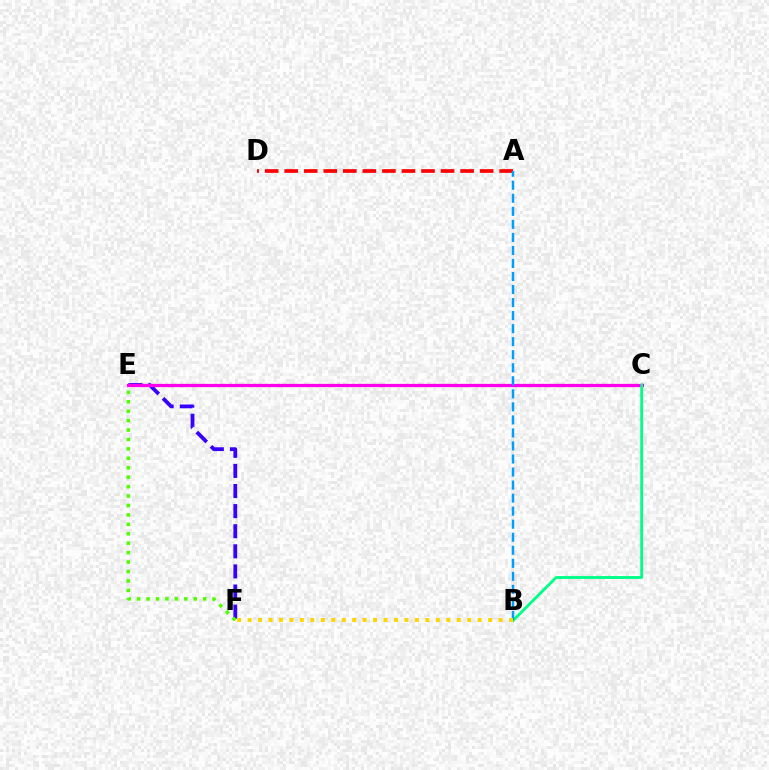{('A', 'D'): [{'color': '#ff0000', 'line_style': 'dashed', 'thickness': 2.66}], ('E', 'F'): [{'color': '#3700ff', 'line_style': 'dashed', 'thickness': 2.73}, {'color': '#4fff00', 'line_style': 'dotted', 'thickness': 2.56}], ('C', 'E'): [{'color': '#ff00ed', 'line_style': 'solid', 'thickness': 2.35}], ('B', 'C'): [{'color': '#00ff86', 'line_style': 'solid', 'thickness': 2.04}], ('A', 'B'): [{'color': '#009eff', 'line_style': 'dashed', 'thickness': 1.77}], ('B', 'F'): [{'color': '#ffd500', 'line_style': 'dotted', 'thickness': 2.84}]}